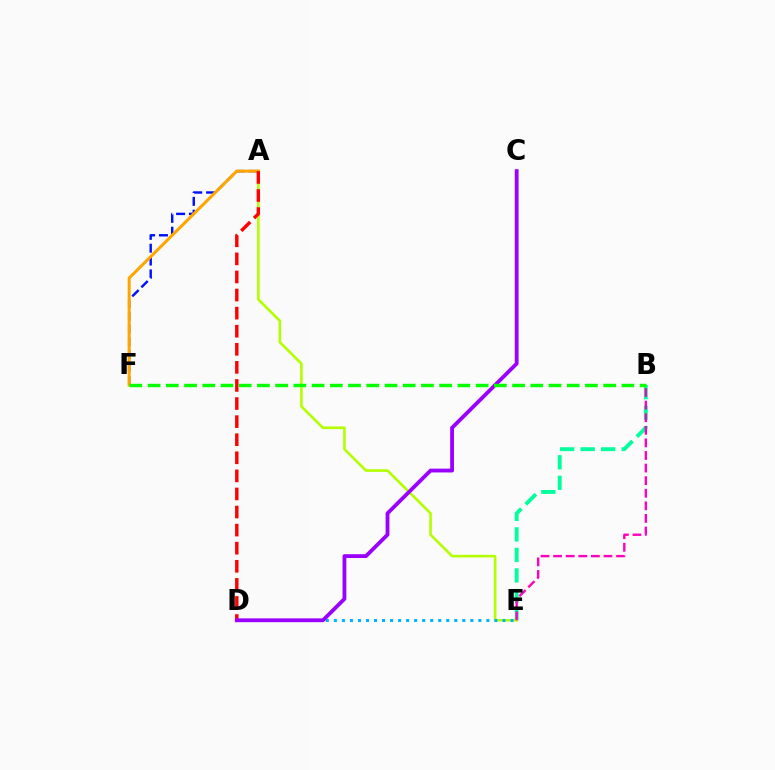{('B', 'E'): [{'color': '#00ff9d', 'line_style': 'dashed', 'thickness': 2.79}, {'color': '#ff00bd', 'line_style': 'dashed', 'thickness': 1.71}], ('A', 'E'): [{'color': '#b3ff00', 'line_style': 'solid', 'thickness': 1.89}], ('A', 'F'): [{'color': '#0010ff', 'line_style': 'dashed', 'thickness': 1.74}, {'color': '#ffa500', 'line_style': 'solid', 'thickness': 2.19}], ('D', 'E'): [{'color': '#00b5ff', 'line_style': 'dotted', 'thickness': 2.18}], ('A', 'D'): [{'color': '#ff0000', 'line_style': 'dashed', 'thickness': 2.46}], ('C', 'D'): [{'color': '#9b00ff', 'line_style': 'solid', 'thickness': 2.75}], ('B', 'F'): [{'color': '#08ff00', 'line_style': 'dashed', 'thickness': 2.48}]}